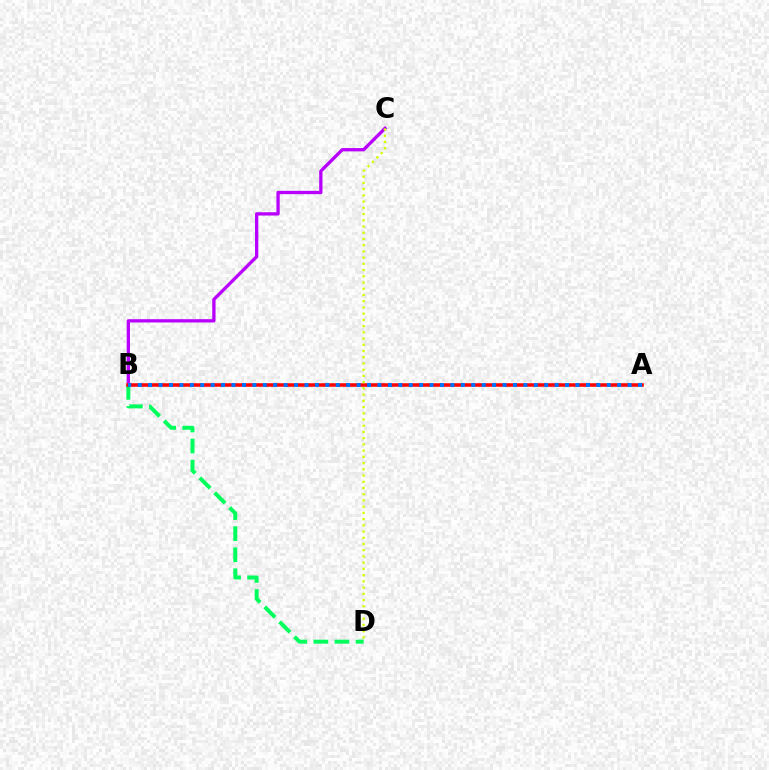{('B', 'C'): [{'color': '#b900ff', 'line_style': 'solid', 'thickness': 2.38}], ('B', 'D'): [{'color': '#00ff5c', 'line_style': 'dashed', 'thickness': 2.86}], ('A', 'B'): [{'color': '#ff0000', 'line_style': 'solid', 'thickness': 2.53}, {'color': '#0074ff', 'line_style': 'dotted', 'thickness': 2.83}], ('C', 'D'): [{'color': '#d1ff00', 'line_style': 'dotted', 'thickness': 1.69}]}